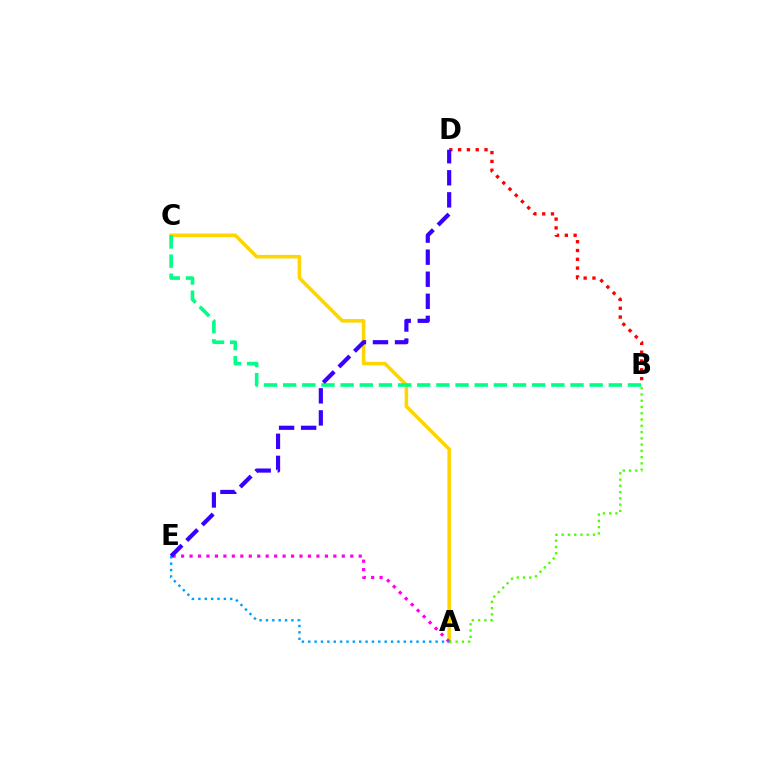{('A', 'C'): [{'color': '#ffd500', 'line_style': 'solid', 'thickness': 2.57}], ('B', 'D'): [{'color': '#ff0000', 'line_style': 'dotted', 'thickness': 2.39}], ('A', 'B'): [{'color': '#4fff00', 'line_style': 'dotted', 'thickness': 1.7}], ('A', 'E'): [{'color': '#ff00ed', 'line_style': 'dotted', 'thickness': 2.3}, {'color': '#009eff', 'line_style': 'dotted', 'thickness': 1.73}], ('B', 'C'): [{'color': '#00ff86', 'line_style': 'dashed', 'thickness': 2.6}], ('D', 'E'): [{'color': '#3700ff', 'line_style': 'dashed', 'thickness': 3.0}]}